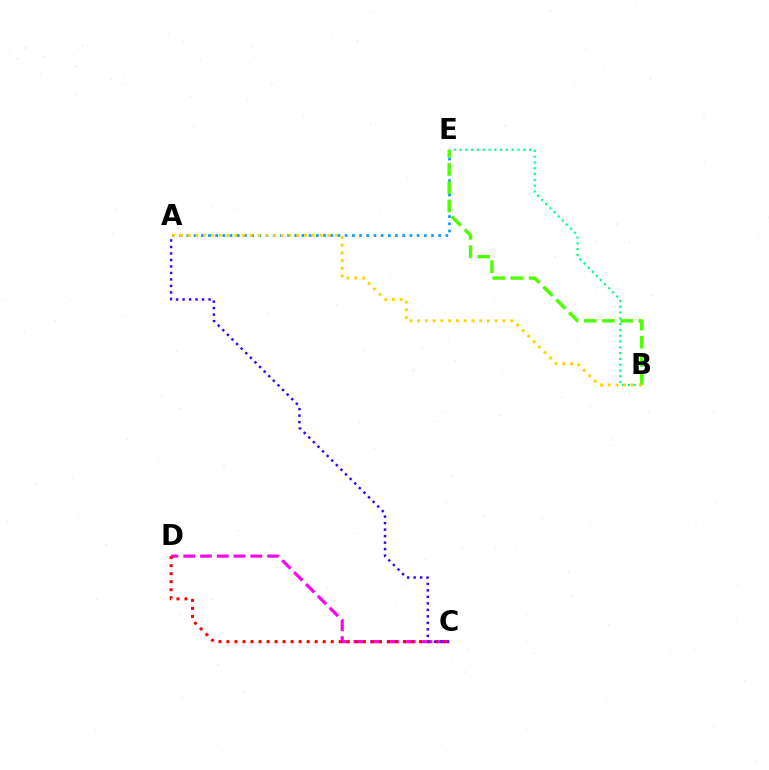{('C', 'D'): [{'color': '#ff00ed', 'line_style': 'dashed', 'thickness': 2.28}, {'color': '#ff0000', 'line_style': 'dotted', 'thickness': 2.18}], ('A', 'C'): [{'color': '#3700ff', 'line_style': 'dotted', 'thickness': 1.77}], ('B', 'E'): [{'color': '#00ff86', 'line_style': 'dotted', 'thickness': 1.57}, {'color': '#4fff00', 'line_style': 'dashed', 'thickness': 2.47}], ('A', 'E'): [{'color': '#009eff', 'line_style': 'dotted', 'thickness': 1.95}], ('A', 'B'): [{'color': '#ffd500', 'line_style': 'dotted', 'thickness': 2.11}]}